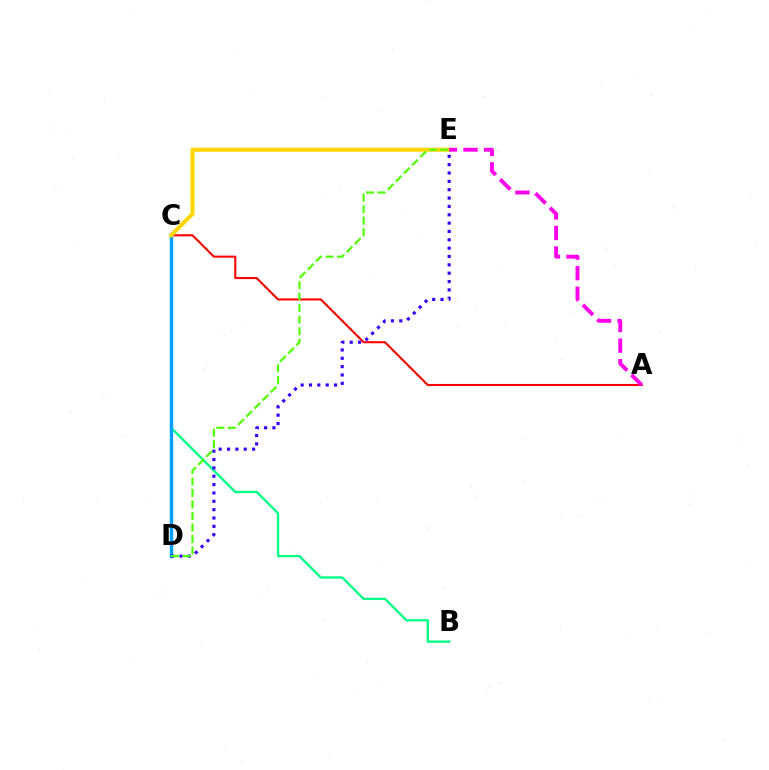{('B', 'C'): [{'color': '#00ff86', 'line_style': 'solid', 'thickness': 1.67}], ('C', 'D'): [{'color': '#009eff', 'line_style': 'solid', 'thickness': 2.46}], ('A', 'C'): [{'color': '#ff0000', 'line_style': 'solid', 'thickness': 1.5}], ('C', 'E'): [{'color': '#ffd500', 'line_style': 'solid', 'thickness': 2.94}], ('D', 'E'): [{'color': '#3700ff', 'line_style': 'dotted', 'thickness': 2.27}, {'color': '#4fff00', 'line_style': 'dashed', 'thickness': 1.56}], ('A', 'E'): [{'color': '#ff00ed', 'line_style': 'dashed', 'thickness': 2.79}]}